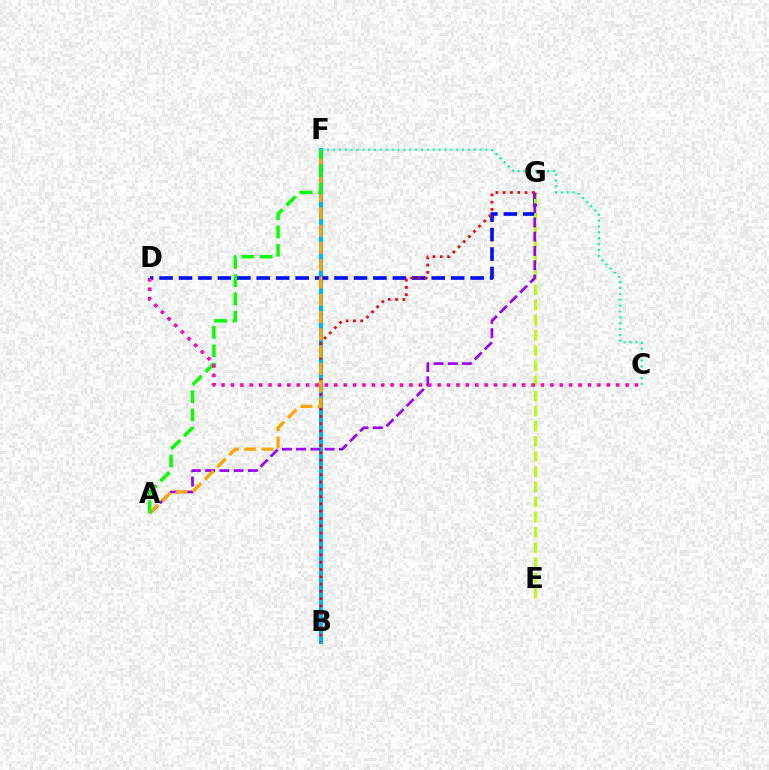{('B', 'F'): [{'color': '#00b5ff', 'line_style': 'solid', 'thickness': 2.97}], ('D', 'G'): [{'color': '#0010ff', 'line_style': 'dashed', 'thickness': 2.64}], ('E', 'G'): [{'color': '#b3ff00', 'line_style': 'dashed', 'thickness': 2.06}], ('A', 'G'): [{'color': '#9b00ff', 'line_style': 'dashed', 'thickness': 1.94}], ('B', 'G'): [{'color': '#ff0000', 'line_style': 'dotted', 'thickness': 1.98}], ('A', 'F'): [{'color': '#ffa500', 'line_style': 'dashed', 'thickness': 2.35}, {'color': '#08ff00', 'line_style': 'dashed', 'thickness': 2.48}], ('C', 'F'): [{'color': '#00ff9d', 'line_style': 'dotted', 'thickness': 1.59}], ('C', 'D'): [{'color': '#ff00bd', 'line_style': 'dotted', 'thickness': 2.55}]}